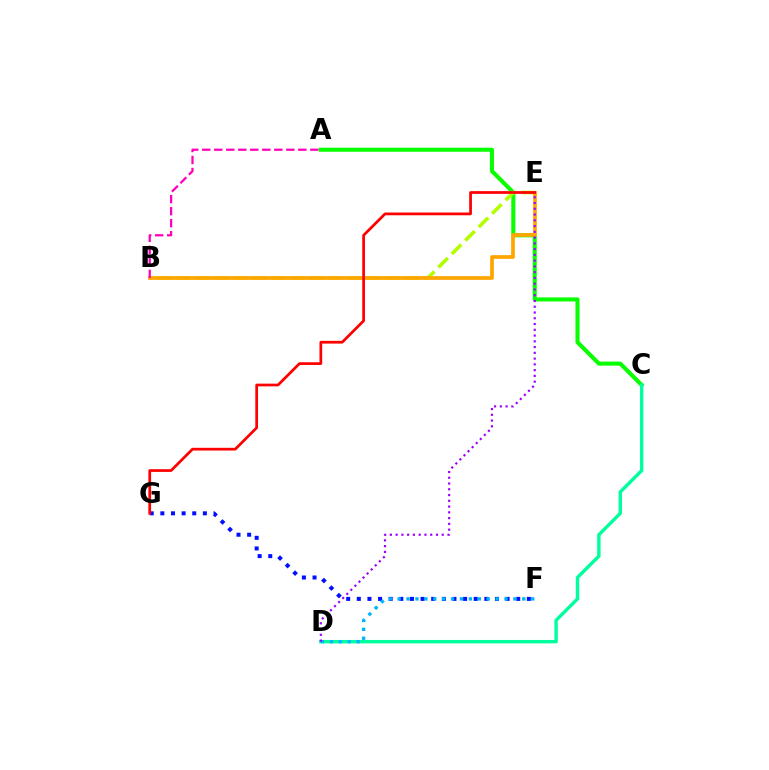{('A', 'C'): [{'color': '#08ff00', 'line_style': 'solid', 'thickness': 2.93}], ('B', 'E'): [{'color': '#b3ff00', 'line_style': 'dashed', 'thickness': 2.58}, {'color': '#ffa500', 'line_style': 'solid', 'thickness': 2.68}], ('F', 'G'): [{'color': '#0010ff', 'line_style': 'dotted', 'thickness': 2.89}], ('C', 'D'): [{'color': '#00ff9d', 'line_style': 'solid', 'thickness': 2.45}], ('D', 'F'): [{'color': '#00b5ff', 'line_style': 'dotted', 'thickness': 2.42}], ('E', 'G'): [{'color': '#ff0000', 'line_style': 'solid', 'thickness': 1.97}], ('D', 'E'): [{'color': '#9b00ff', 'line_style': 'dotted', 'thickness': 1.57}], ('A', 'B'): [{'color': '#ff00bd', 'line_style': 'dashed', 'thickness': 1.63}]}